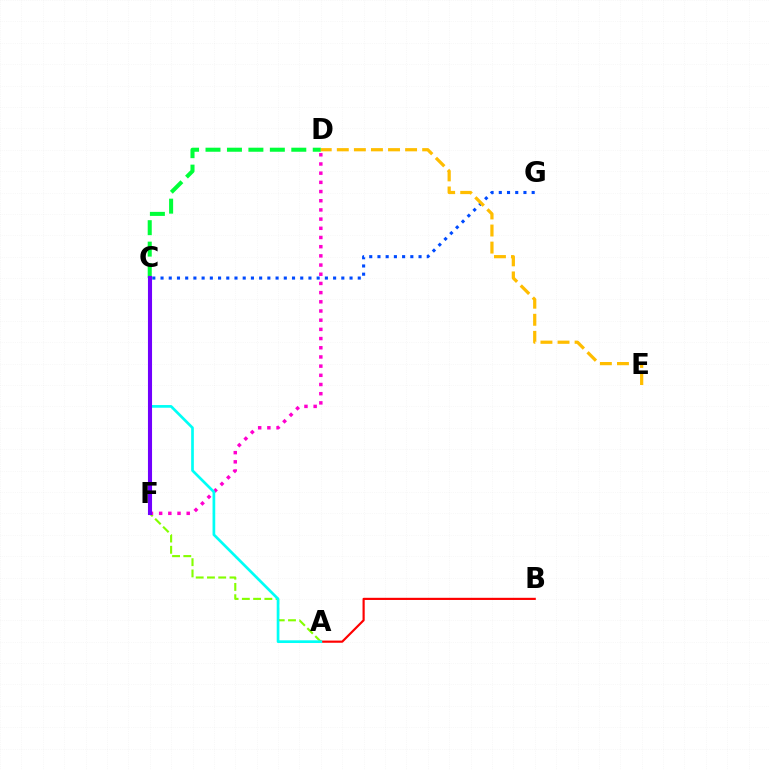{('A', 'F'): [{'color': '#84ff00', 'line_style': 'dashed', 'thickness': 1.53}], ('D', 'F'): [{'color': '#ff00cf', 'line_style': 'dotted', 'thickness': 2.5}], ('A', 'B'): [{'color': '#ff0000', 'line_style': 'solid', 'thickness': 1.56}], ('A', 'C'): [{'color': '#00fff6', 'line_style': 'solid', 'thickness': 1.94}], ('C', 'G'): [{'color': '#004bff', 'line_style': 'dotted', 'thickness': 2.23}], ('C', 'D'): [{'color': '#00ff39', 'line_style': 'dashed', 'thickness': 2.91}], ('C', 'F'): [{'color': '#7200ff', 'line_style': 'solid', 'thickness': 2.94}], ('D', 'E'): [{'color': '#ffbd00', 'line_style': 'dashed', 'thickness': 2.32}]}